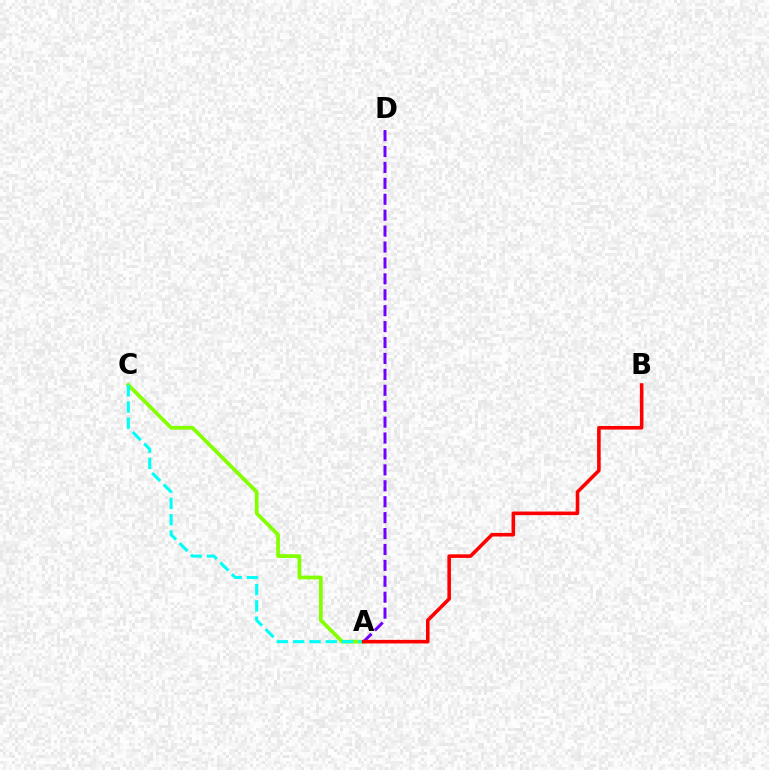{('A', 'C'): [{'color': '#84ff00', 'line_style': 'solid', 'thickness': 2.69}, {'color': '#00fff6', 'line_style': 'dashed', 'thickness': 2.21}], ('A', 'D'): [{'color': '#7200ff', 'line_style': 'dashed', 'thickness': 2.16}], ('A', 'B'): [{'color': '#ff0000', 'line_style': 'solid', 'thickness': 2.57}]}